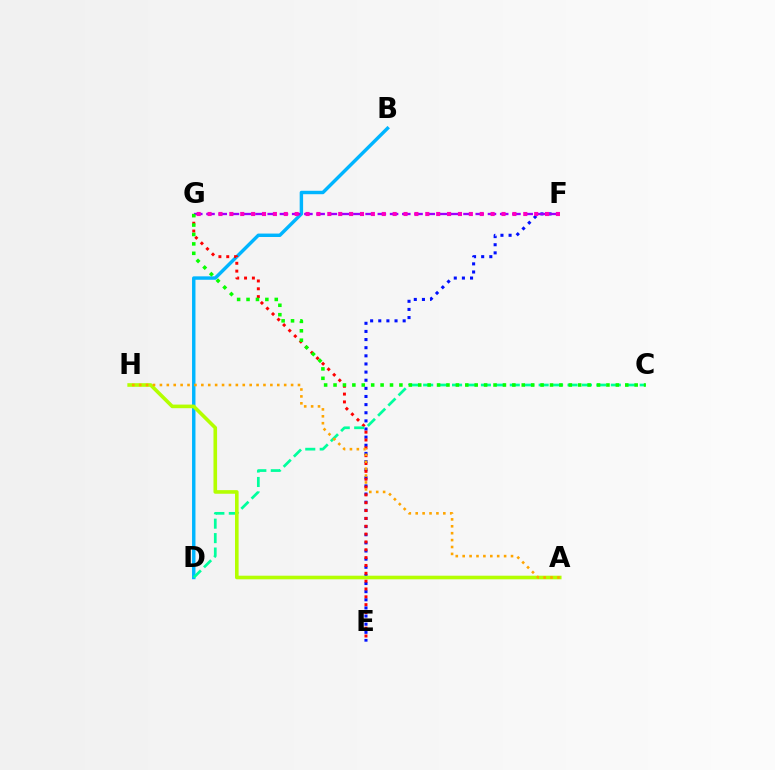{('B', 'D'): [{'color': '#00b5ff', 'line_style': 'solid', 'thickness': 2.47}], ('E', 'F'): [{'color': '#0010ff', 'line_style': 'dotted', 'thickness': 2.21}], ('E', 'G'): [{'color': '#ff0000', 'line_style': 'dotted', 'thickness': 2.13}], ('F', 'G'): [{'color': '#9b00ff', 'line_style': 'dashed', 'thickness': 1.66}, {'color': '#ff00bd', 'line_style': 'dotted', 'thickness': 2.96}], ('C', 'D'): [{'color': '#00ff9d', 'line_style': 'dashed', 'thickness': 1.96}], ('A', 'H'): [{'color': '#b3ff00', 'line_style': 'solid', 'thickness': 2.6}, {'color': '#ffa500', 'line_style': 'dotted', 'thickness': 1.88}], ('C', 'G'): [{'color': '#08ff00', 'line_style': 'dotted', 'thickness': 2.56}]}